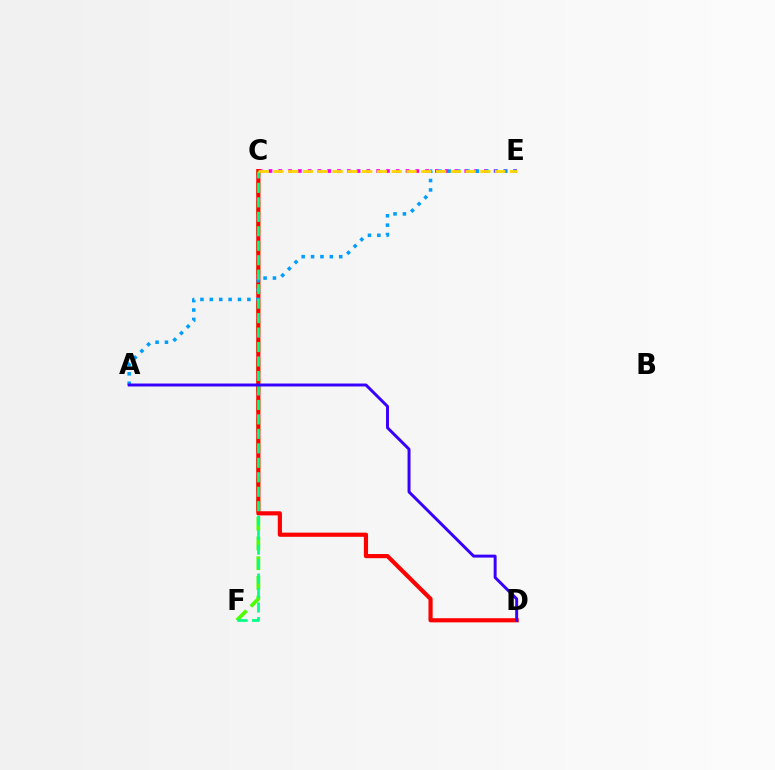{('C', 'F'): [{'color': '#4fff00', 'line_style': 'dashed', 'thickness': 2.68}, {'color': '#00ff86', 'line_style': 'dashed', 'thickness': 1.97}], ('C', 'E'): [{'color': '#ff00ed', 'line_style': 'dotted', 'thickness': 2.66}, {'color': '#ffd500', 'line_style': 'dashed', 'thickness': 2.01}], ('C', 'D'): [{'color': '#ff0000', 'line_style': 'solid', 'thickness': 3.0}], ('A', 'E'): [{'color': '#009eff', 'line_style': 'dotted', 'thickness': 2.55}], ('A', 'D'): [{'color': '#3700ff', 'line_style': 'solid', 'thickness': 2.12}]}